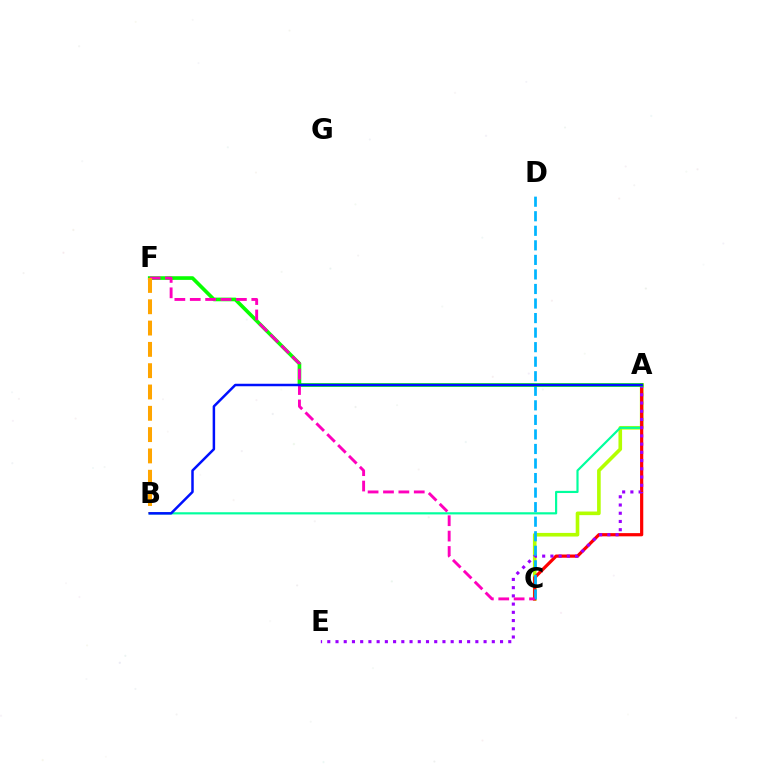{('A', 'C'): [{'color': '#b3ff00', 'line_style': 'solid', 'thickness': 2.6}, {'color': '#ff0000', 'line_style': 'solid', 'thickness': 2.31}], ('A', 'B'): [{'color': '#00ff9d', 'line_style': 'solid', 'thickness': 1.57}, {'color': '#0010ff', 'line_style': 'solid', 'thickness': 1.79}], ('A', 'E'): [{'color': '#9b00ff', 'line_style': 'dotted', 'thickness': 2.24}], ('C', 'D'): [{'color': '#00b5ff', 'line_style': 'dashed', 'thickness': 1.98}], ('A', 'F'): [{'color': '#08ff00', 'line_style': 'solid', 'thickness': 2.63}], ('C', 'F'): [{'color': '#ff00bd', 'line_style': 'dashed', 'thickness': 2.09}], ('B', 'F'): [{'color': '#ffa500', 'line_style': 'dashed', 'thickness': 2.9}]}